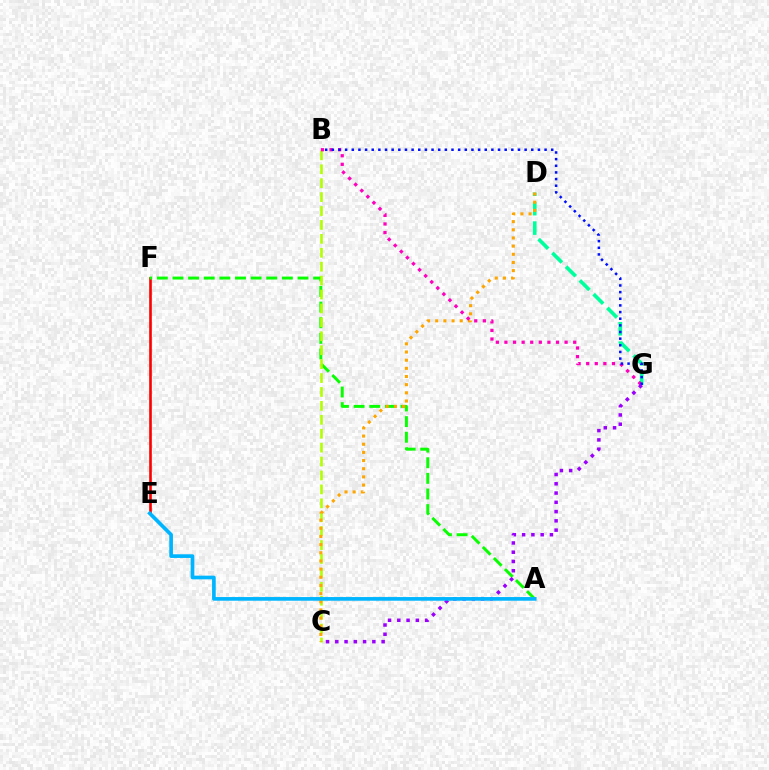{('E', 'F'): [{'color': '#ff0000', 'line_style': 'solid', 'thickness': 1.89}], ('D', 'G'): [{'color': '#00ff9d', 'line_style': 'dashed', 'thickness': 2.64}], ('A', 'F'): [{'color': '#08ff00', 'line_style': 'dashed', 'thickness': 2.12}], ('B', 'C'): [{'color': '#b3ff00', 'line_style': 'dashed', 'thickness': 1.89}], ('C', 'D'): [{'color': '#ffa500', 'line_style': 'dotted', 'thickness': 2.22}], ('B', 'G'): [{'color': '#ff00bd', 'line_style': 'dotted', 'thickness': 2.34}, {'color': '#0010ff', 'line_style': 'dotted', 'thickness': 1.81}], ('C', 'G'): [{'color': '#9b00ff', 'line_style': 'dotted', 'thickness': 2.52}], ('A', 'E'): [{'color': '#00b5ff', 'line_style': 'solid', 'thickness': 2.65}]}